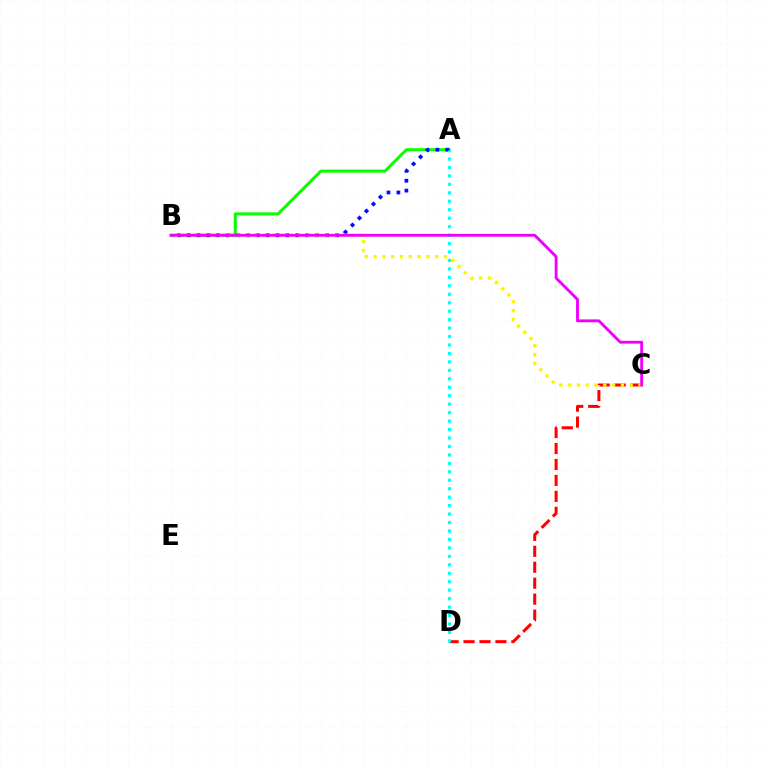{('A', 'B'): [{'color': '#08ff00', 'line_style': 'solid', 'thickness': 2.17}, {'color': '#0010ff', 'line_style': 'dotted', 'thickness': 2.69}], ('C', 'D'): [{'color': '#ff0000', 'line_style': 'dashed', 'thickness': 2.17}], ('B', 'C'): [{'color': '#fcf500', 'line_style': 'dotted', 'thickness': 2.39}, {'color': '#ee00ff', 'line_style': 'solid', 'thickness': 2.06}], ('A', 'D'): [{'color': '#00fff6', 'line_style': 'dotted', 'thickness': 2.3}]}